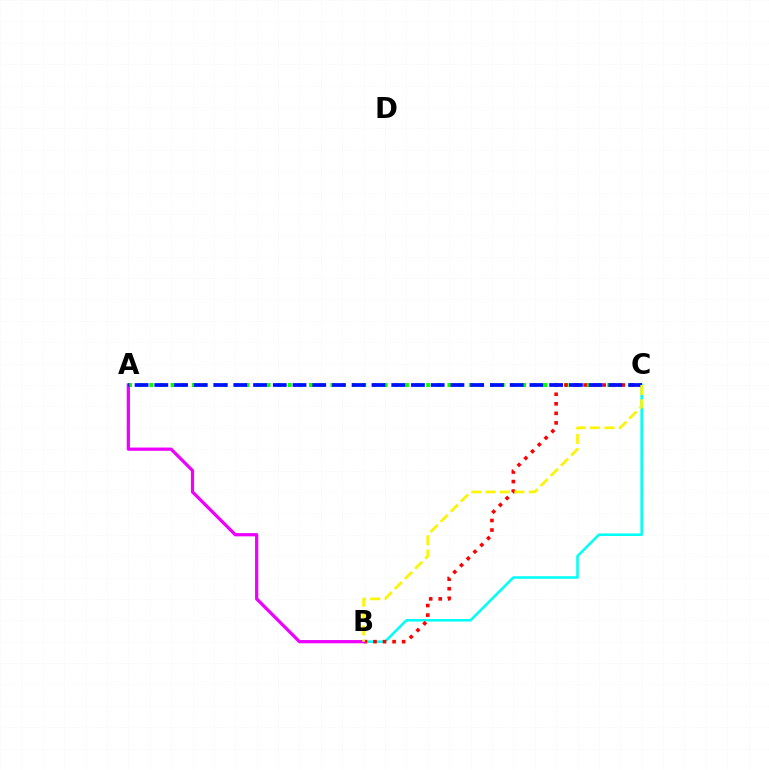{('B', 'C'): [{'color': '#00fff6', 'line_style': 'solid', 'thickness': 1.84}, {'color': '#ff0000', 'line_style': 'dotted', 'thickness': 2.6}, {'color': '#fcf500', 'line_style': 'dashed', 'thickness': 1.95}], ('A', 'C'): [{'color': '#08ff00', 'line_style': 'dotted', 'thickness': 2.89}, {'color': '#0010ff', 'line_style': 'dashed', 'thickness': 2.68}], ('A', 'B'): [{'color': '#ee00ff', 'line_style': 'solid', 'thickness': 2.33}]}